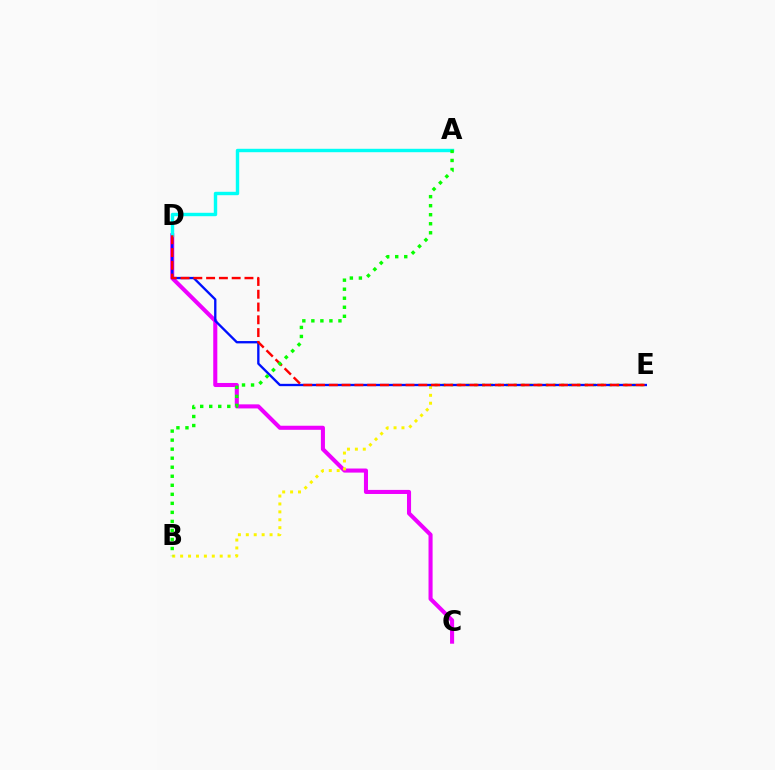{('C', 'D'): [{'color': '#ee00ff', 'line_style': 'solid', 'thickness': 2.93}], ('B', 'E'): [{'color': '#fcf500', 'line_style': 'dotted', 'thickness': 2.15}], ('D', 'E'): [{'color': '#0010ff', 'line_style': 'solid', 'thickness': 1.68}, {'color': '#ff0000', 'line_style': 'dashed', 'thickness': 1.74}], ('A', 'D'): [{'color': '#00fff6', 'line_style': 'solid', 'thickness': 2.46}], ('A', 'B'): [{'color': '#08ff00', 'line_style': 'dotted', 'thickness': 2.45}]}